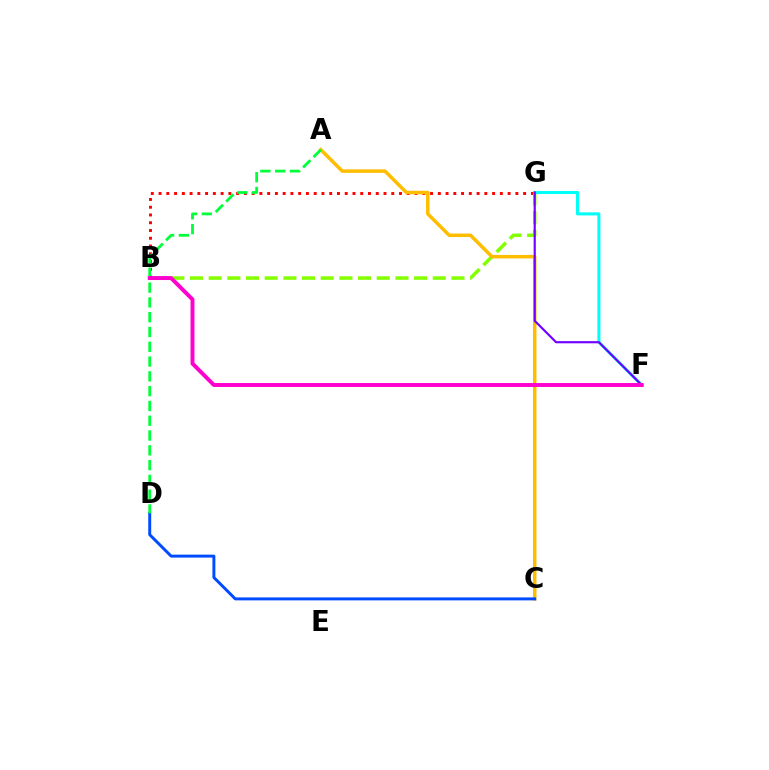{('B', 'G'): [{'color': '#ff0000', 'line_style': 'dotted', 'thickness': 2.11}, {'color': '#84ff00', 'line_style': 'dashed', 'thickness': 2.54}], ('F', 'G'): [{'color': '#00fff6', 'line_style': 'solid', 'thickness': 2.19}, {'color': '#7200ff', 'line_style': 'solid', 'thickness': 1.55}], ('A', 'C'): [{'color': '#ffbd00', 'line_style': 'solid', 'thickness': 2.52}], ('C', 'D'): [{'color': '#004bff', 'line_style': 'solid', 'thickness': 2.13}], ('A', 'D'): [{'color': '#00ff39', 'line_style': 'dashed', 'thickness': 2.01}], ('B', 'F'): [{'color': '#ff00cf', 'line_style': 'solid', 'thickness': 2.83}]}